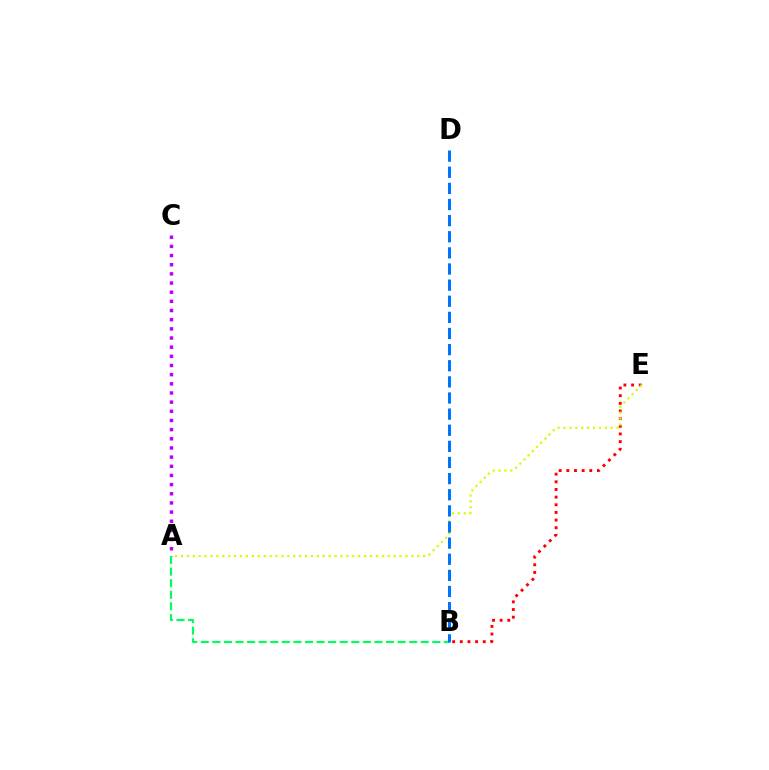{('B', 'E'): [{'color': '#ff0000', 'line_style': 'dotted', 'thickness': 2.08}], ('A', 'C'): [{'color': '#b900ff', 'line_style': 'dotted', 'thickness': 2.49}], ('A', 'E'): [{'color': '#d1ff00', 'line_style': 'dotted', 'thickness': 1.6}], ('A', 'B'): [{'color': '#00ff5c', 'line_style': 'dashed', 'thickness': 1.57}], ('B', 'D'): [{'color': '#0074ff', 'line_style': 'dashed', 'thickness': 2.19}]}